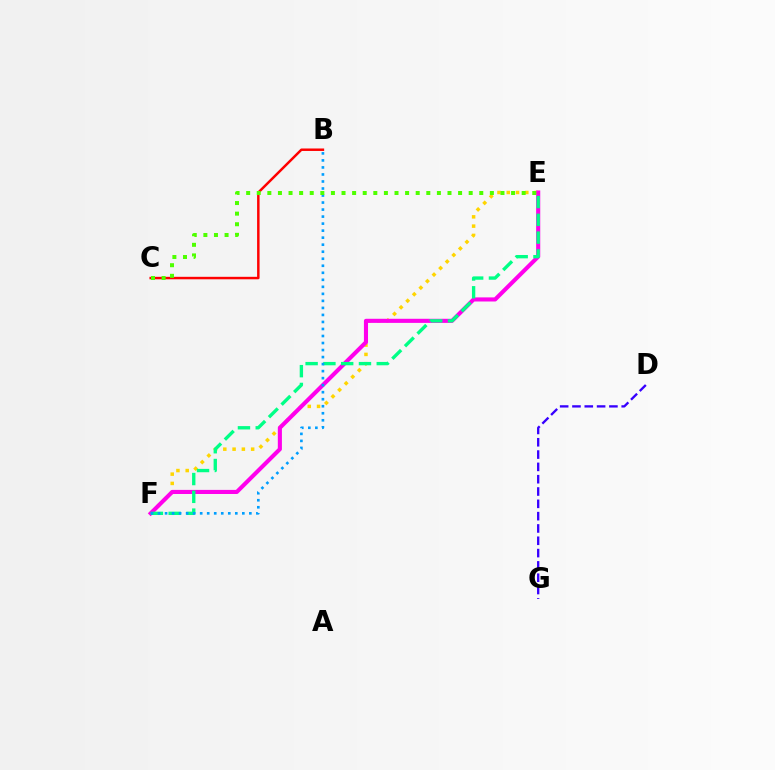{('E', 'F'): [{'color': '#ffd500', 'line_style': 'dotted', 'thickness': 2.52}, {'color': '#ff00ed', 'line_style': 'solid', 'thickness': 2.95}, {'color': '#00ff86', 'line_style': 'dashed', 'thickness': 2.42}], ('D', 'G'): [{'color': '#3700ff', 'line_style': 'dashed', 'thickness': 1.67}], ('B', 'F'): [{'color': '#009eff', 'line_style': 'dotted', 'thickness': 1.91}], ('B', 'C'): [{'color': '#ff0000', 'line_style': 'solid', 'thickness': 1.78}], ('C', 'E'): [{'color': '#4fff00', 'line_style': 'dotted', 'thickness': 2.88}]}